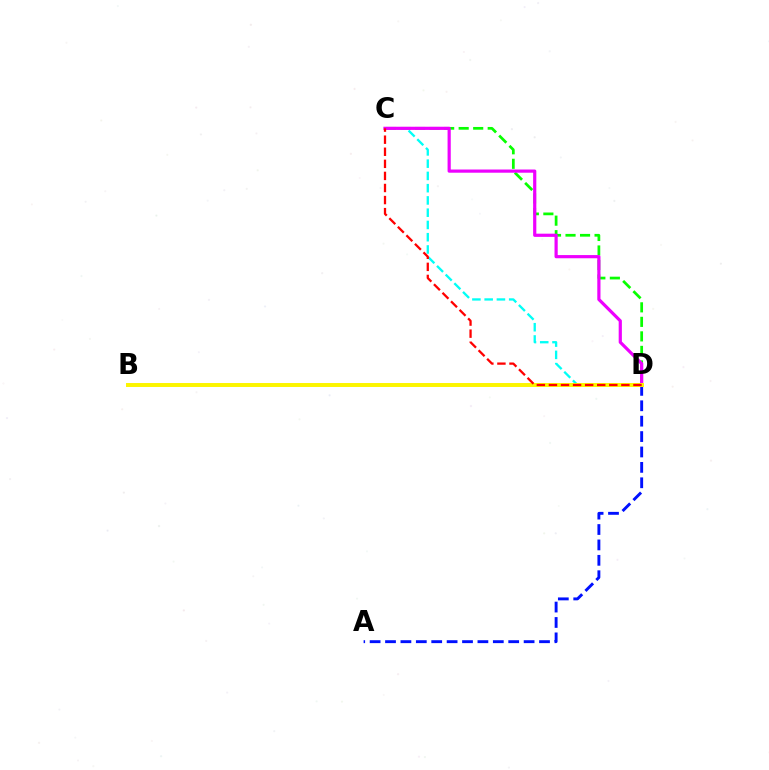{('C', 'D'): [{'color': '#08ff00', 'line_style': 'dashed', 'thickness': 1.97}, {'color': '#00fff6', 'line_style': 'dashed', 'thickness': 1.67}, {'color': '#ee00ff', 'line_style': 'solid', 'thickness': 2.3}, {'color': '#ff0000', 'line_style': 'dashed', 'thickness': 1.64}], ('A', 'D'): [{'color': '#0010ff', 'line_style': 'dashed', 'thickness': 2.09}], ('B', 'D'): [{'color': '#fcf500', 'line_style': 'solid', 'thickness': 2.84}]}